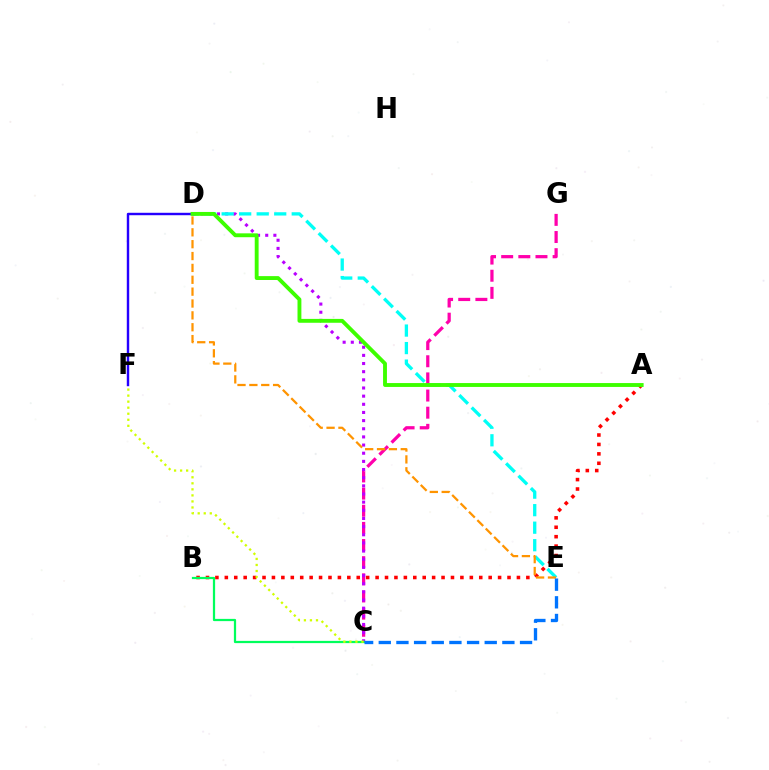{('A', 'B'): [{'color': '#ff0000', 'line_style': 'dotted', 'thickness': 2.56}], ('C', 'G'): [{'color': '#ff00ac', 'line_style': 'dashed', 'thickness': 2.33}], ('C', 'D'): [{'color': '#b900ff', 'line_style': 'dotted', 'thickness': 2.22}], ('D', 'E'): [{'color': '#00fff6', 'line_style': 'dashed', 'thickness': 2.38}, {'color': '#ff9400', 'line_style': 'dashed', 'thickness': 1.61}], ('B', 'C'): [{'color': '#00ff5c', 'line_style': 'solid', 'thickness': 1.61}], ('D', 'F'): [{'color': '#2500ff', 'line_style': 'solid', 'thickness': 1.75}], ('C', 'F'): [{'color': '#d1ff00', 'line_style': 'dotted', 'thickness': 1.64}], ('A', 'D'): [{'color': '#3dff00', 'line_style': 'solid', 'thickness': 2.79}], ('C', 'E'): [{'color': '#0074ff', 'line_style': 'dashed', 'thickness': 2.4}]}